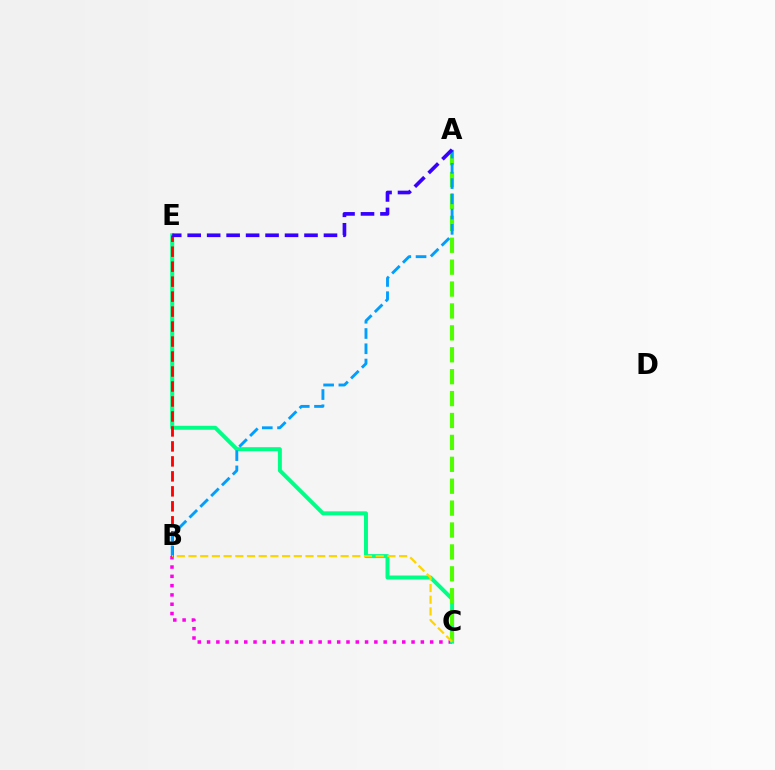{('B', 'C'): [{'color': '#ff00ed', 'line_style': 'dotted', 'thickness': 2.53}, {'color': '#ffd500', 'line_style': 'dashed', 'thickness': 1.59}], ('C', 'E'): [{'color': '#00ff86', 'line_style': 'solid', 'thickness': 2.86}], ('B', 'E'): [{'color': '#ff0000', 'line_style': 'dashed', 'thickness': 2.04}], ('A', 'C'): [{'color': '#4fff00', 'line_style': 'dashed', 'thickness': 2.98}], ('A', 'B'): [{'color': '#009eff', 'line_style': 'dashed', 'thickness': 2.07}], ('A', 'E'): [{'color': '#3700ff', 'line_style': 'dashed', 'thickness': 2.64}]}